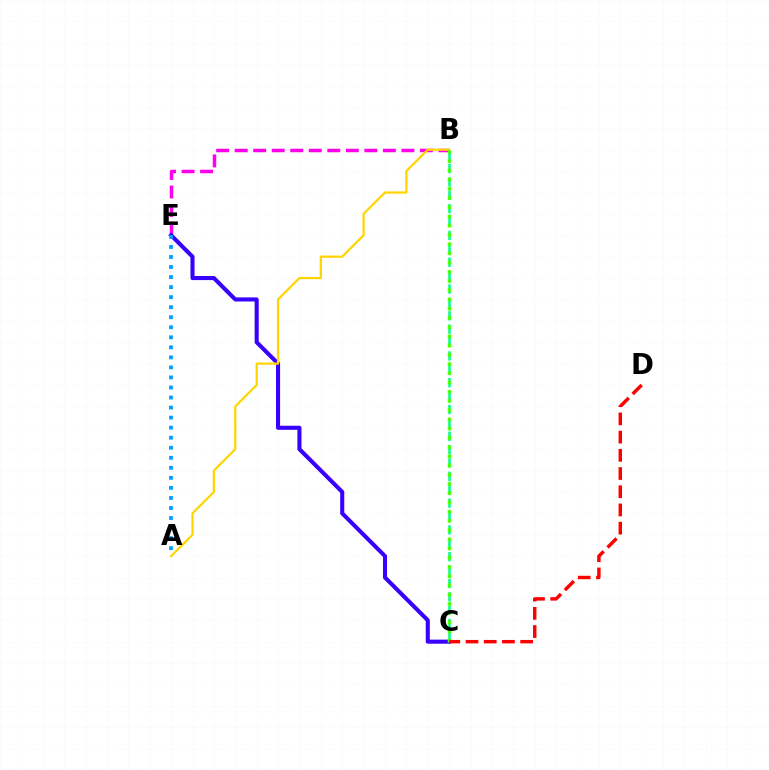{('B', 'E'): [{'color': '#ff00ed', 'line_style': 'dashed', 'thickness': 2.52}], ('C', 'E'): [{'color': '#3700ff', 'line_style': 'solid', 'thickness': 2.94}], ('A', 'B'): [{'color': '#ffd500', 'line_style': 'solid', 'thickness': 1.61}], ('B', 'C'): [{'color': '#00ff86', 'line_style': 'dashed', 'thickness': 1.82}, {'color': '#4fff00', 'line_style': 'dotted', 'thickness': 2.51}], ('C', 'D'): [{'color': '#ff0000', 'line_style': 'dashed', 'thickness': 2.47}], ('A', 'E'): [{'color': '#009eff', 'line_style': 'dotted', 'thickness': 2.73}]}